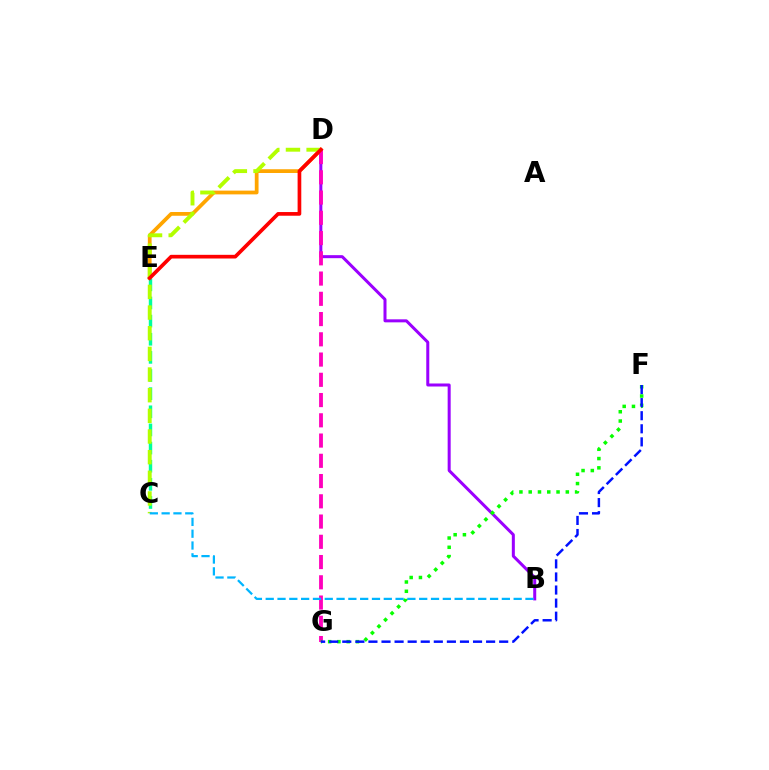{('B', 'D'): [{'color': '#9b00ff', 'line_style': 'solid', 'thickness': 2.17}], ('D', 'E'): [{'color': '#ffa500', 'line_style': 'solid', 'thickness': 2.7}, {'color': '#ff0000', 'line_style': 'solid', 'thickness': 2.65}], ('D', 'G'): [{'color': '#ff00bd', 'line_style': 'dashed', 'thickness': 2.75}], ('C', 'E'): [{'color': '#00ff9d', 'line_style': 'dashed', 'thickness': 2.46}], ('F', 'G'): [{'color': '#08ff00', 'line_style': 'dotted', 'thickness': 2.52}, {'color': '#0010ff', 'line_style': 'dashed', 'thickness': 1.78}], ('C', 'D'): [{'color': '#b3ff00', 'line_style': 'dashed', 'thickness': 2.81}], ('B', 'C'): [{'color': '#00b5ff', 'line_style': 'dashed', 'thickness': 1.6}]}